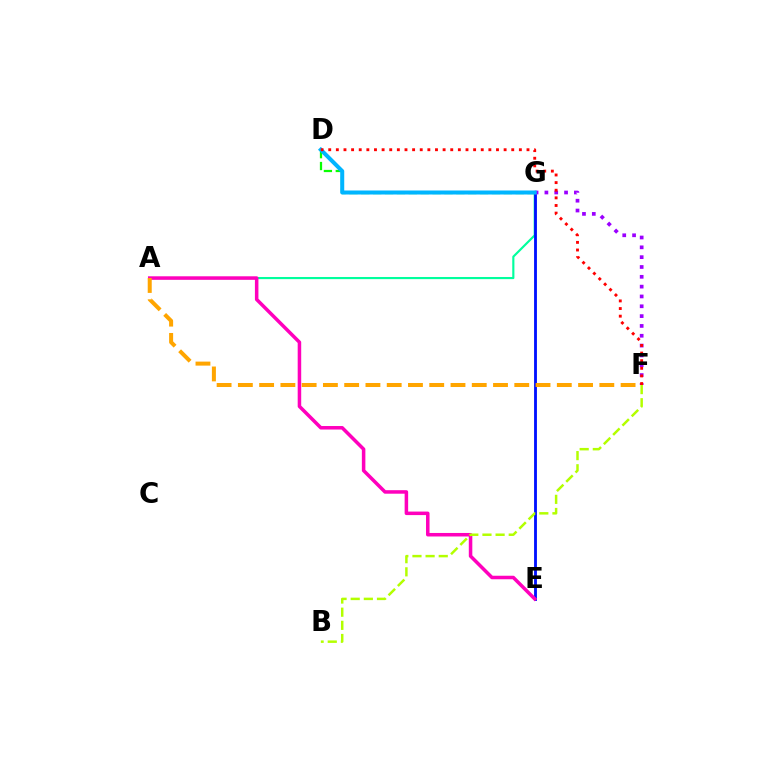{('A', 'G'): [{'color': '#00ff9d', 'line_style': 'solid', 'thickness': 1.54}], ('E', 'G'): [{'color': '#0010ff', 'line_style': 'solid', 'thickness': 2.05}], ('A', 'E'): [{'color': '#ff00bd', 'line_style': 'solid', 'thickness': 2.53}], ('D', 'G'): [{'color': '#08ff00', 'line_style': 'dashed', 'thickness': 1.61}, {'color': '#00b5ff', 'line_style': 'solid', 'thickness': 2.89}], ('F', 'G'): [{'color': '#9b00ff', 'line_style': 'dotted', 'thickness': 2.67}], ('A', 'F'): [{'color': '#ffa500', 'line_style': 'dashed', 'thickness': 2.89}], ('B', 'F'): [{'color': '#b3ff00', 'line_style': 'dashed', 'thickness': 1.79}], ('D', 'F'): [{'color': '#ff0000', 'line_style': 'dotted', 'thickness': 2.07}]}